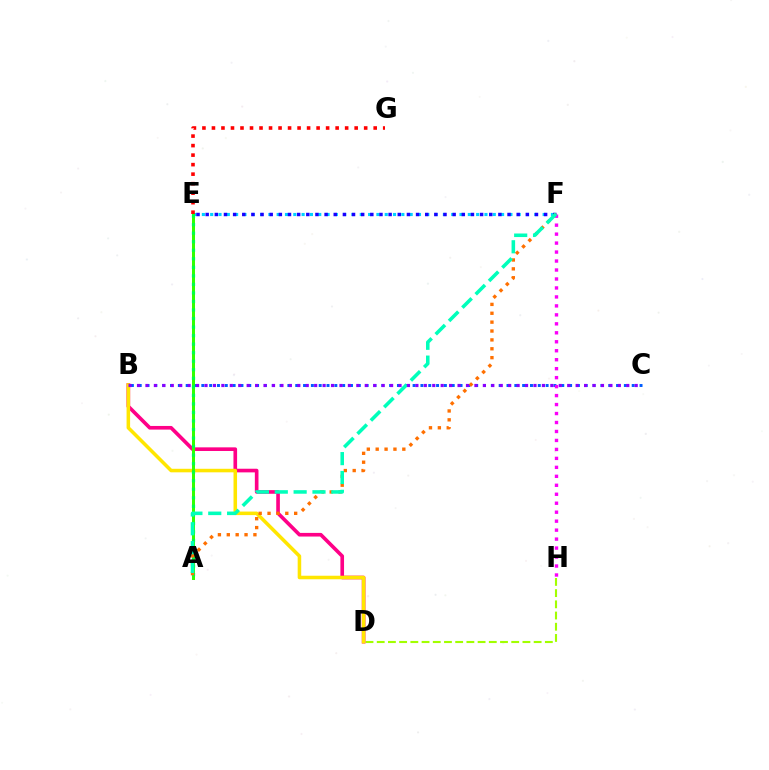{('D', 'H'): [{'color': '#a2ff00', 'line_style': 'dashed', 'thickness': 1.52}], ('E', 'F'): [{'color': '#00d3ff', 'line_style': 'dotted', 'thickness': 2.26}, {'color': '#1900ff', 'line_style': 'dotted', 'thickness': 2.49}], ('B', 'D'): [{'color': '#ff0088', 'line_style': 'solid', 'thickness': 2.62}, {'color': '#ffe600', 'line_style': 'solid', 'thickness': 2.55}], ('B', 'C'): [{'color': '#005dff', 'line_style': 'dotted', 'thickness': 2.13}, {'color': '#8a00ff', 'line_style': 'dotted', 'thickness': 2.29}], ('A', 'E'): [{'color': '#31ff00', 'line_style': 'solid', 'thickness': 2.16}, {'color': '#00ff45', 'line_style': 'dotted', 'thickness': 2.32}], ('A', 'F'): [{'color': '#ff7000', 'line_style': 'dotted', 'thickness': 2.41}, {'color': '#00ffbb', 'line_style': 'dashed', 'thickness': 2.56}], ('F', 'H'): [{'color': '#fa00f9', 'line_style': 'dotted', 'thickness': 2.44}], ('E', 'G'): [{'color': '#ff0000', 'line_style': 'dotted', 'thickness': 2.59}]}